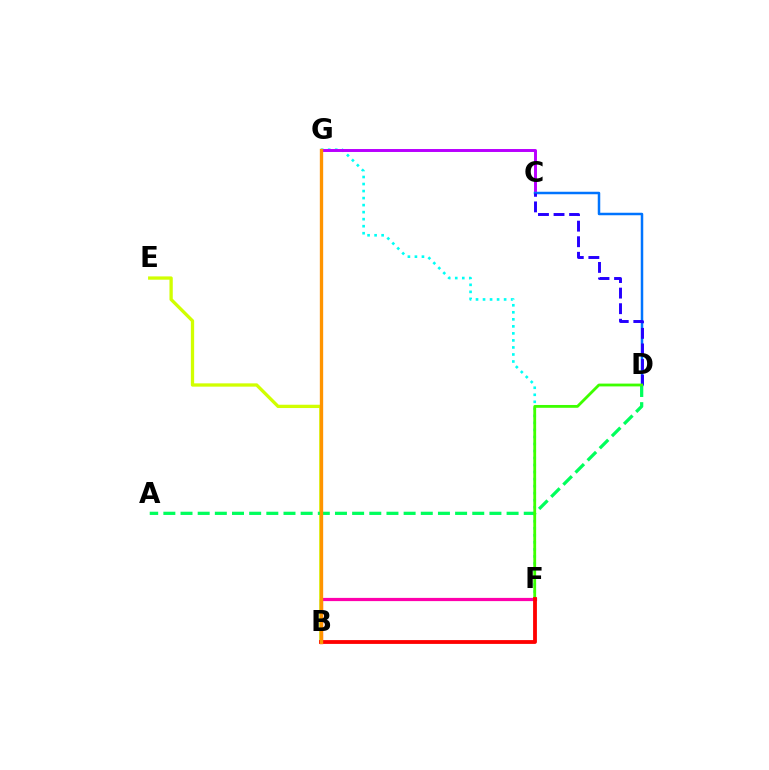{('F', 'G'): [{'color': '#00fff6', 'line_style': 'dotted', 'thickness': 1.91}], ('B', 'E'): [{'color': '#d1ff00', 'line_style': 'solid', 'thickness': 2.38}], ('C', 'G'): [{'color': '#b900ff', 'line_style': 'solid', 'thickness': 2.13}], ('B', 'F'): [{'color': '#ff00ac', 'line_style': 'solid', 'thickness': 2.31}, {'color': '#ff0000', 'line_style': 'solid', 'thickness': 2.74}], ('A', 'D'): [{'color': '#00ff5c', 'line_style': 'dashed', 'thickness': 2.33}], ('C', 'D'): [{'color': '#0074ff', 'line_style': 'solid', 'thickness': 1.8}, {'color': '#2500ff', 'line_style': 'dashed', 'thickness': 2.11}], ('D', 'F'): [{'color': '#3dff00', 'line_style': 'solid', 'thickness': 2.03}], ('B', 'G'): [{'color': '#ff9400', 'line_style': 'solid', 'thickness': 2.4}]}